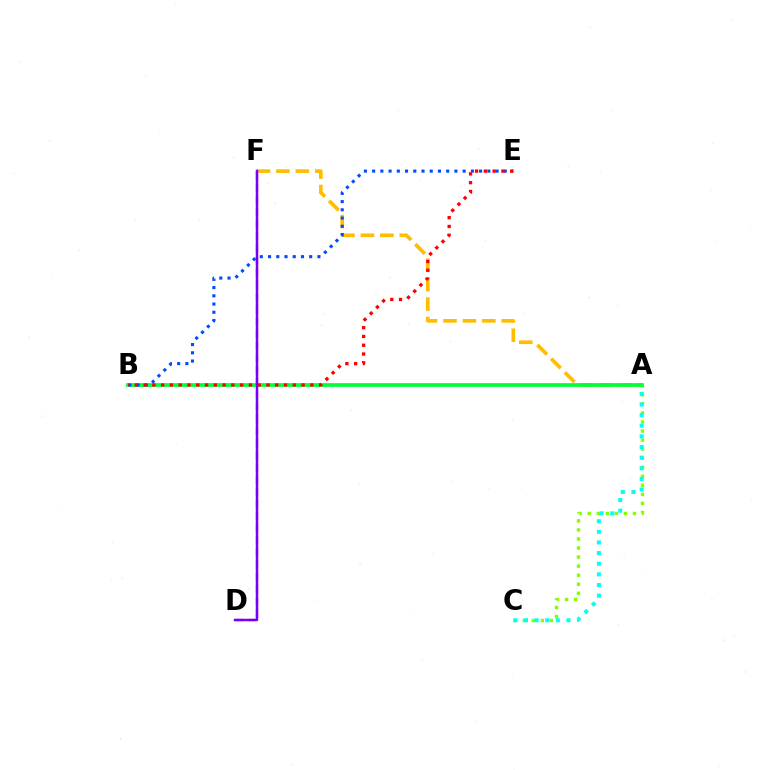{('A', 'C'): [{'color': '#84ff00', 'line_style': 'dotted', 'thickness': 2.46}, {'color': '#00fff6', 'line_style': 'dotted', 'thickness': 2.89}], ('D', 'F'): [{'color': '#ff00cf', 'line_style': 'dashed', 'thickness': 1.65}, {'color': '#7200ff', 'line_style': 'solid', 'thickness': 1.77}], ('A', 'F'): [{'color': '#ffbd00', 'line_style': 'dashed', 'thickness': 2.64}], ('A', 'B'): [{'color': '#00ff39', 'line_style': 'solid', 'thickness': 2.67}], ('B', 'E'): [{'color': '#004bff', 'line_style': 'dotted', 'thickness': 2.24}, {'color': '#ff0000', 'line_style': 'dotted', 'thickness': 2.38}]}